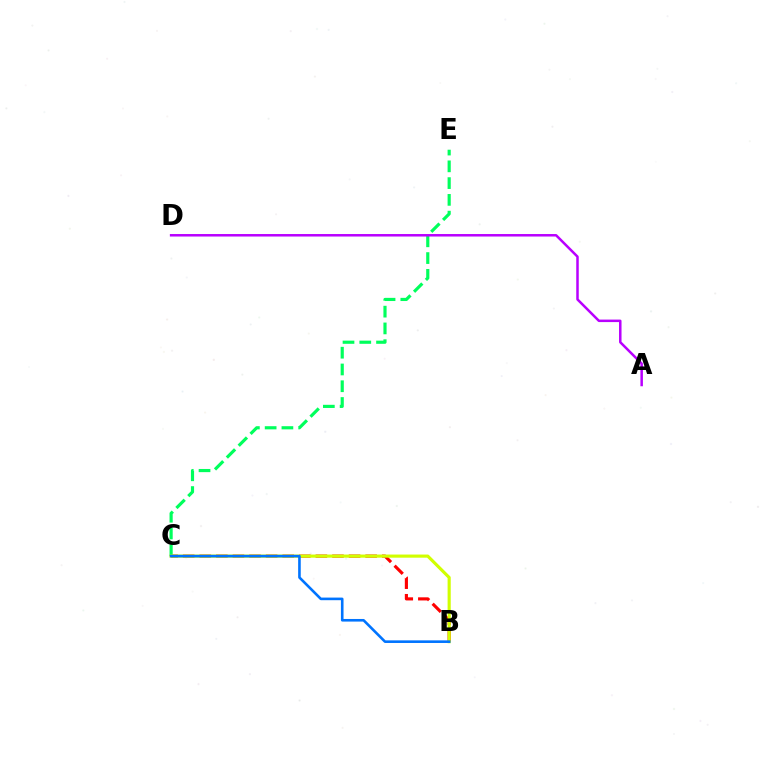{('B', 'C'): [{'color': '#ff0000', 'line_style': 'dashed', 'thickness': 2.25}, {'color': '#d1ff00', 'line_style': 'solid', 'thickness': 2.27}, {'color': '#0074ff', 'line_style': 'solid', 'thickness': 1.88}], ('C', 'E'): [{'color': '#00ff5c', 'line_style': 'dashed', 'thickness': 2.28}], ('A', 'D'): [{'color': '#b900ff', 'line_style': 'solid', 'thickness': 1.8}]}